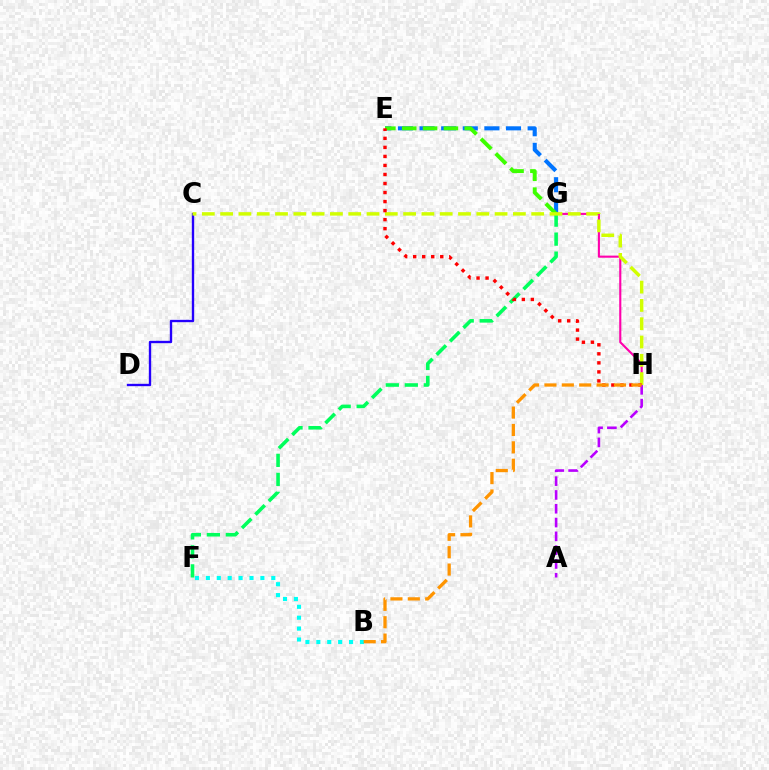{('E', 'G'): [{'color': '#0074ff', 'line_style': 'dashed', 'thickness': 2.94}, {'color': '#3dff00', 'line_style': 'dashed', 'thickness': 2.83}], ('B', 'F'): [{'color': '#00fff6', 'line_style': 'dotted', 'thickness': 2.96}], ('C', 'D'): [{'color': '#2500ff', 'line_style': 'solid', 'thickness': 1.7}], ('G', 'H'): [{'color': '#ff00ac', 'line_style': 'solid', 'thickness': 1.52}], ('F', 'G'): [{'color': '#00ff5c', 'line_style': 'dashed', 'thickness': 2.58}], ('C', 'H'): [{'color': '#d1ff00', 'line_style': 'dashed', 'thickness': 2.49}], ('E', 'H'): [{'color': '#ff0000', 'line_style': 'dotted', 'thickness': 2.45}], ('A', 'H'): [{'color': '#b900ff', 'line_style': 'dashed', 'thickness': 1.88}], ('B', 'H'): [{'color': '#ff9400', 'line_style': 'dashed', 'thickness': 2.36}]}